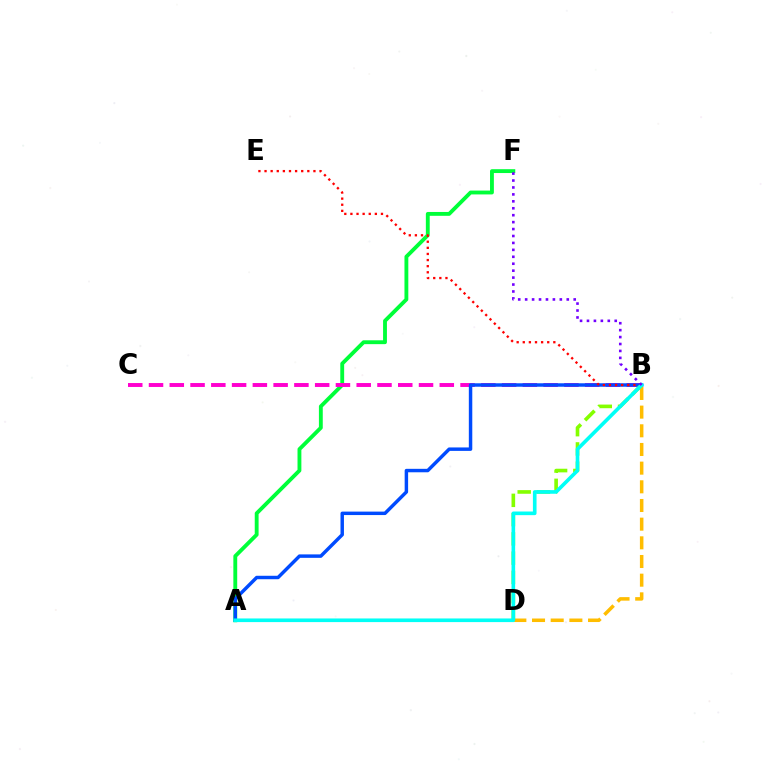{('A', 'F'): [{'color': '#00ff39', 'line_style': 'solid', 'thickness': 2.78}], ('B', 'C'): [{'color': '#ff00cf', 'line_style': 'dashed', 'thickness': 2.82}], ('A', 'B'): [{'color': '#004bff', 'line_style': 'solid', 'thickness': 2.49}, {'color': '#00fff6', 'line_style': 'solid', 'thickness': 2.62}], ('B', 'D'): [{'color': '#ffbd00', 'line_style': 'dashed', 'thickness': 2.54}, {'color': '#84ff00', 'line_style': 'dashed', 'thickness': 2.62}], ('B', 'E'): [{'color': '#ff0000', 'line_style': 'dotted', 'thickness': 1.66}], ('B', 'F'): [{'color': '#7200ff', 'line_style': 'dotted', 'thickness': 1.88}]}